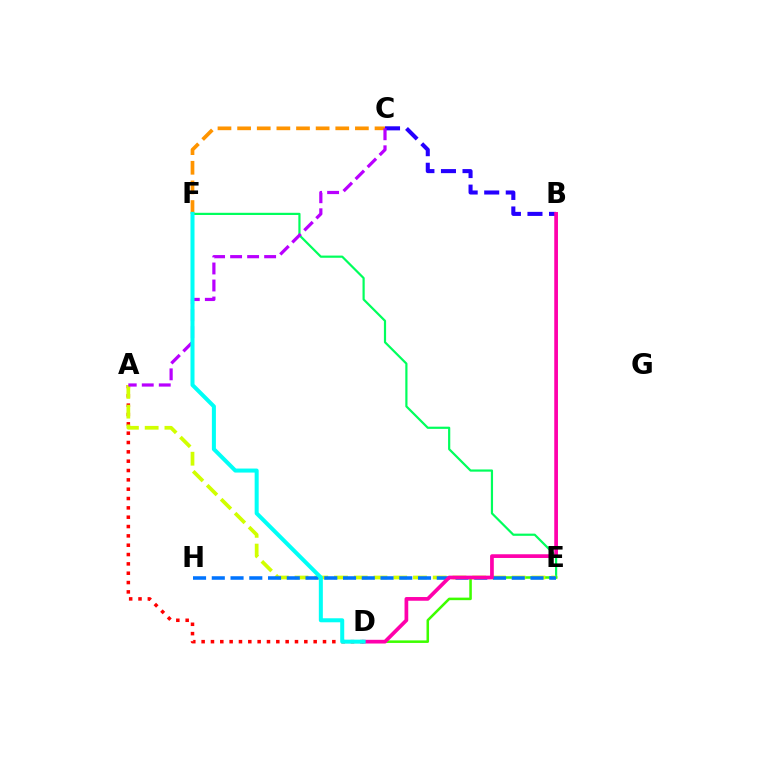{('A', 'D'): [{'color': '#ff0000', 'line_style': 'dotted', 'thickness': 2.54}], ('B', 'C'): [{'color': '#2500ff', 'line_style': 'dashed', 'thickness': 2.93}], ('E', 'F'): [{'color': '#00ff5c', 'line_style': 'solid', 'thickness': 1.58}], ('D', 'E'): [{'color': '#3dff00', 'line_style': 'solid', 'thickness': 1.83}], ('A', 'E'): [{'color': '#d1ff00', 'line_style': 'dashed', 'thickness': 2.68}], ('C', 'F'): [{'color': '#ff9400', 'line_style': 'dashed', 'thickness': 2.67}], ('E', 'H'): [{'color': '#0074ff', 'line_style': 'dashed', 'thickness': 2.55}], ('B', 'D'): [{'color': '#ff00ac', 'line_style': 'solid', 'thickness': 2.68}], ('A', 'C'): [{'color': '#b900ff', 'line_style': 'dashed', 'thickness': 2.31}], ('D', 'F'): [{'color': '#00fff6', 'line_style': 'solid', 'thickness': 2.89}]}